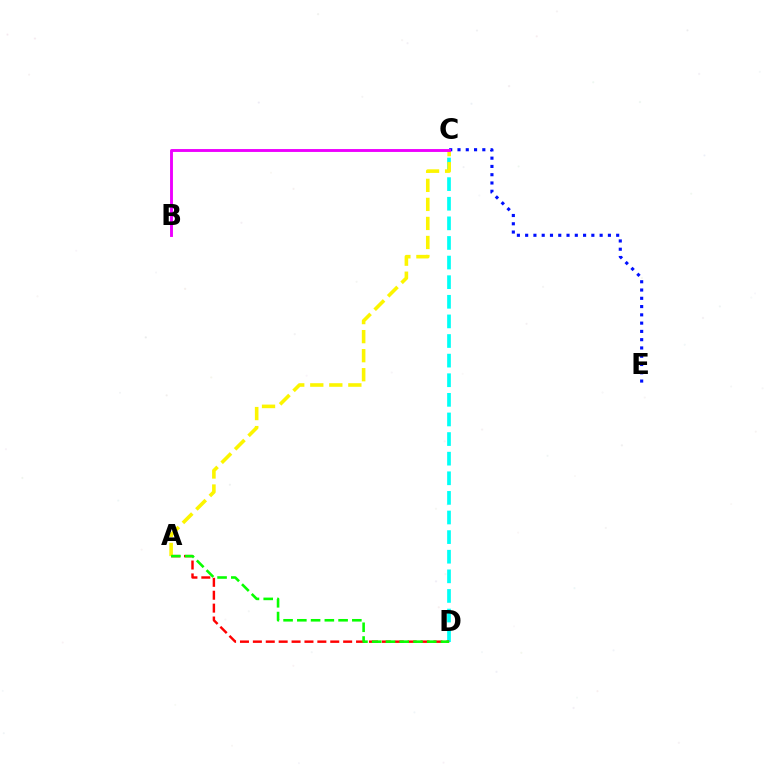{('C', 'D'): [{'color': '#00fff6', 'line_style': 'dashed', 'thickness': 2.66}], ('A', 'D'): [{'color': '#ff0000', 'line_style': 'dashed', 'thickness': 1.75}, {'color': '#08ff00', 'line_style': 'dashed', 'thickness': 1.87}], ('A', 'C'): [{'color': '#fcf500', 'line_style': 'dashed', 'thickness': 2.59}], ('C', 'E'): [{'color': '#0010ff', 'line_style': 'dotted', 'thickness': 2.25}], ('B', 'C'): [{'color': '#ee00ff', 'line_style': 'solid', 'thickness': 2.08}]}